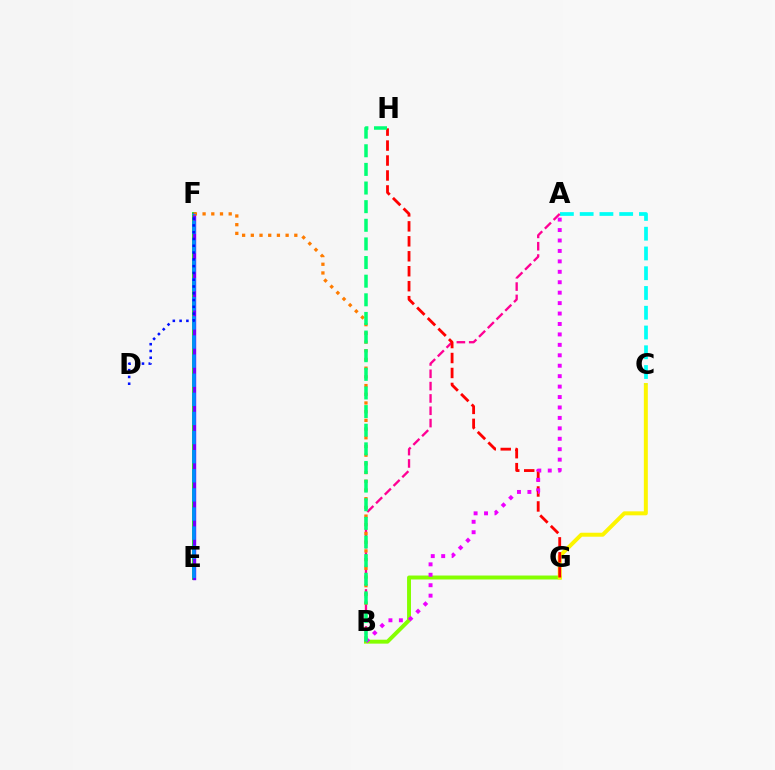{('B', 'G'): [{'color': '#84ff00', 'line_style': 'solid', 'thickness': 2.83}], ('E', 'F'): [{'color': '#08ff00', 'line_style': 'solid', 'thickness': 2.79}, {'color': '#7200ff', 'line_style': 'solid', 'thickness': 2.44}, {'color': '#008cff', 'line_style': 'dashed', 'thickness': 2.6}], ('C', 'G'): [{'color': '#fcf500', 'line_style': 'solid', 'thickness': 2.86}], ('A', 'C'): [{'color': '#00fff6', 'line_style': 'dashed', 'thickness': 2.68}], ('A', 'B'): [{'color': '#ff0094', 'line_style': 'dashed', 'thickness': 1.67}, {'color': '#ee00ff', 'line_style': 'dotted', 'thickness': 2.84}], ('B', 'F'): [{'color': '#ff7c00', 'line_style': 'dotted', 'thickness': 2.36}], ('G', 'H'): [{'color': '#ff0000', 'line_style': 'dashed', 'thickness': 2.03}], ('D', 'F'): [{'color': '#0010ff', 'line_style': 'dotted', 'thickness': 1.84}], ('B', 'H'): [{'color': '#00ff74', 'line_style': 'dashed', 'thickness': 2.53}]}